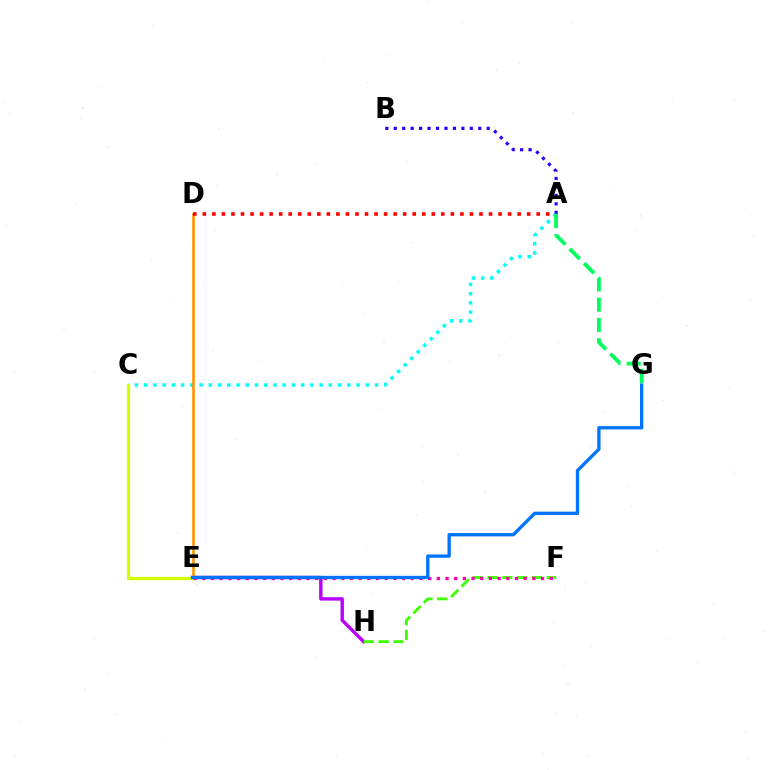{('E', 'H'): [{'color': '#b900ff', 'line_style': 'solid', 'thickness': 2.45}], ('A', 'C'): [{'color': '#00fff6', 'line_style': 'dotted', 'thickness': 2.51}], ('A', 'B'): [{'color': '#2500ff', 'line_style': 'dotted', 'thickness': 2.3}], ('D', 'E'): [{'color': '#ff9400', 'line_style': 'solid', 'thickness': 1.87}], ('F', 'H'): [{'color': '#3dff00', 'line_style': 'dashed', 'thickness': 2.01}], ('A', 'D'): [{'color': '#ff0000', 'line_style': 'dotted', 'thickness': 2.59}], ('C', 'E'): [{'color': '#d1ff00', 'line_style': 'solid', 'thickness': 2.34}], ('E', 'F'): [{'color': '#ff00ac', 'line_style': 'dotted', 'thickness': 2.36}], ('E', 'G'): [{'color': '#0074ff', 'line_style': 'solid', 'thickness': 2.39}], ('A', 'G'): [{'color': '#00ff5c', 'line_style': 'dashed', 'thickness': 2.76}]}